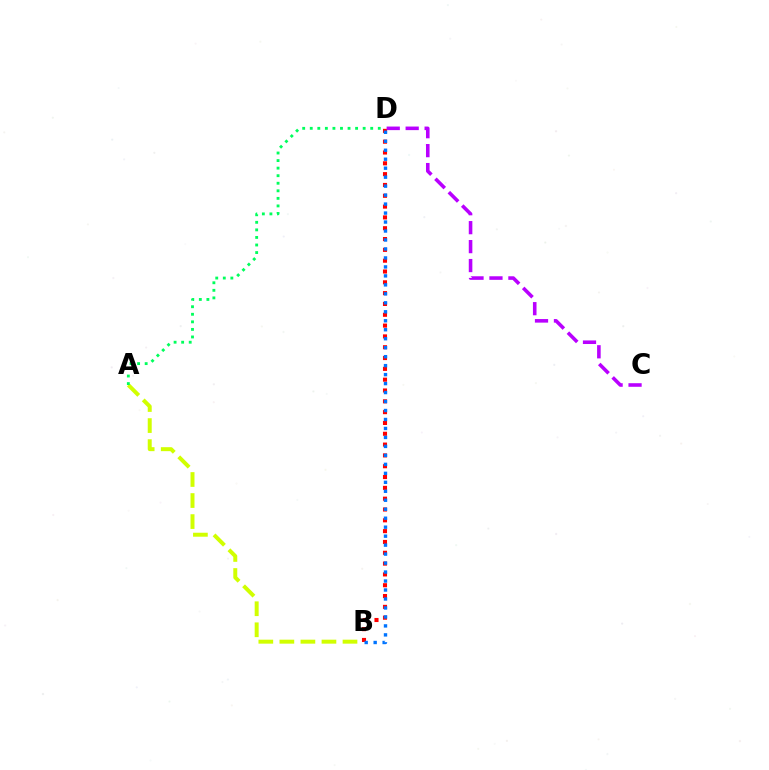{('A', 'B'): [{'color': '#d1ff00', 'line_style': 'dashed', 'thickness': 2.86}], ('B', 'D'): [{'color': '#ff0000', 'line_style': 'dotted', 'thickness': 2.94}, {'color': '#0074ff', 'line_style': 'dotted', 'thickness': 2.44}], ('A', 'D'): [{'color': '#00ff5c', 'line_style': 'dotted', 'thickness': 2.05}], ('C', 'D'): [{'color': '#b900ff', 'line_style': 'dashed', 'thickness': 2.57}]}